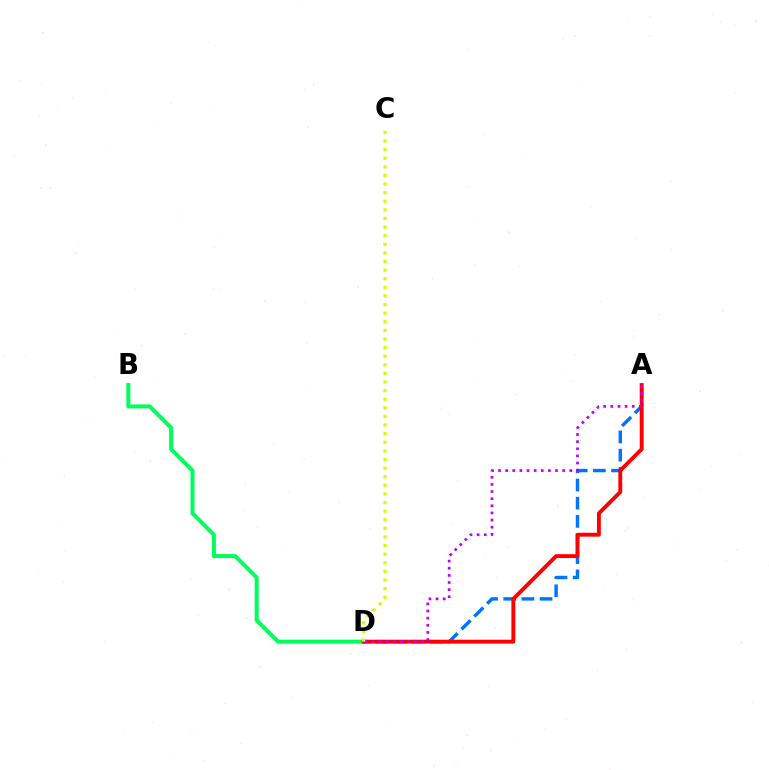{('B', 'D'): [{'color': '#00ff5c', 'line_style': 'solid', 'thickness': 2.88}], ('A', 'D'): [{'color': '#0074ff', 'line_style': 'dashed', 'thickness': 2.47}, {'color': '#ff0000', 'line_style': 'solid', 'thickness': 2.8}, {'color': '#b900ff', 'line_style': 'dotted', 'thickness': 1.94}], ('C', 'D'): [{'color': '#d1ff00', 'line_style': 'dotted', 'thickness': 2.34}]}